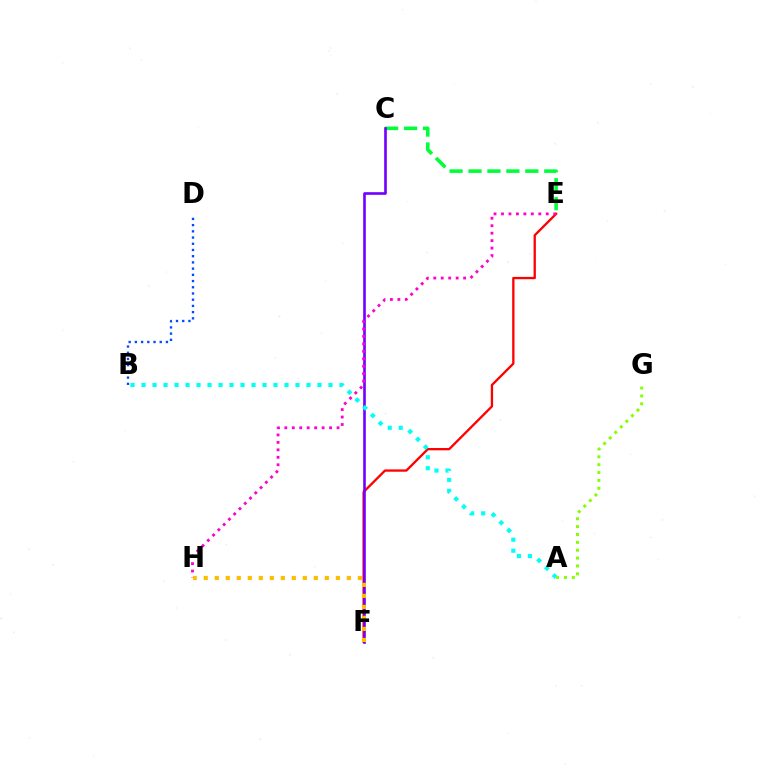{('C', 'E'): [{'color': '#00ff39', 'line_style': 'dashed', 'thickness': 2.57}], ('E', 'F'): [{'color': '#ff0000', 'line_style': 'solid', 'thickness': 1.66}], ('C', 'F'): [{'color': '#7200ff', 'line_style': 'solid', 'thickness': 1.9}], ('E', 'H'): [{'color': '#ff00cf', 'line_style': 'dotted', 'thickness': 2.03}], ('F', 'H'): [{'color': '#ffbd00', 'line_style': 'dotted', 'thickness': 2.99}], ('A', 'B'): [{'color': '#00fff6', 'line_style': 'dotted', 'thickness': 2.99}], ('A', 'G'): [{'color': '#84ff00', 'line_style': 'dotted', 'thickness': 2.14}], ('B', 'D'): [{'color': '#004bff', 'line_style': 'dotted', 'thickness': 1.69}]}